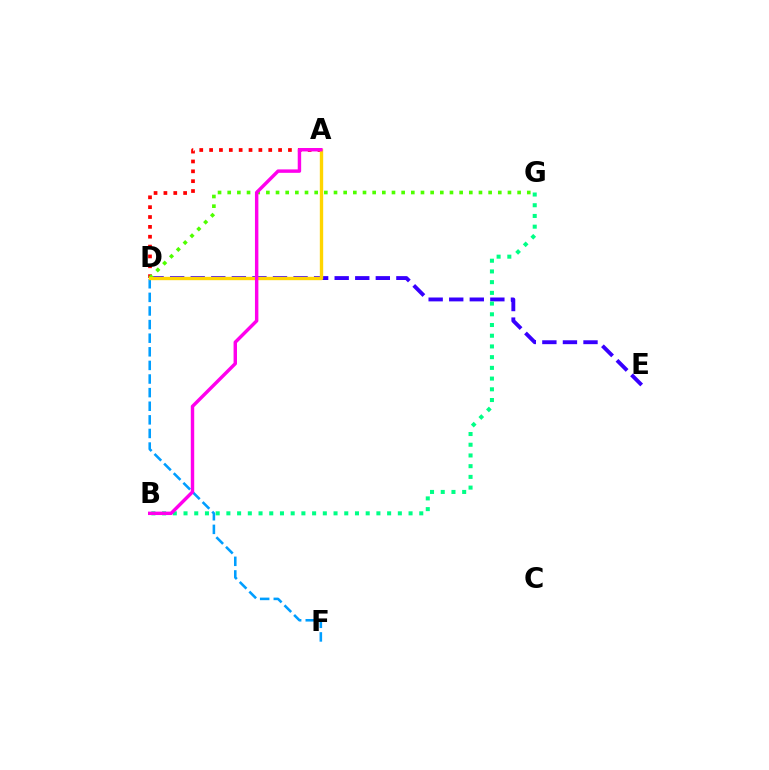{('D', 'F'): [{'color': '#009eff', 'line_style': 'dashed', 'thickness': 1.85}], ('A', 'D'): [{'color': '#ff0000', 'line_style': 'dotted', 'thickness': 2.68}, {'color': '#ffd500', 'line_style': 'solid', 'thickness': 2.43}], ('D', 'E'): [{'color': '#3700ff', 'line_style': 'dashed', 'thickness': 2.79}], ('D', 'G'): [{'color': '#4fff00', 'line_style': 'dotted', 'thickness': 2.63}], ('B', 'G'): [{'color': '#00ff86', 'line_style': 'dotted', 'thickness': 2.91}], ('A', 'B'): [{'color': '#ff00ed', 'line_style': 'solid', 'thickness': 2.47}]}